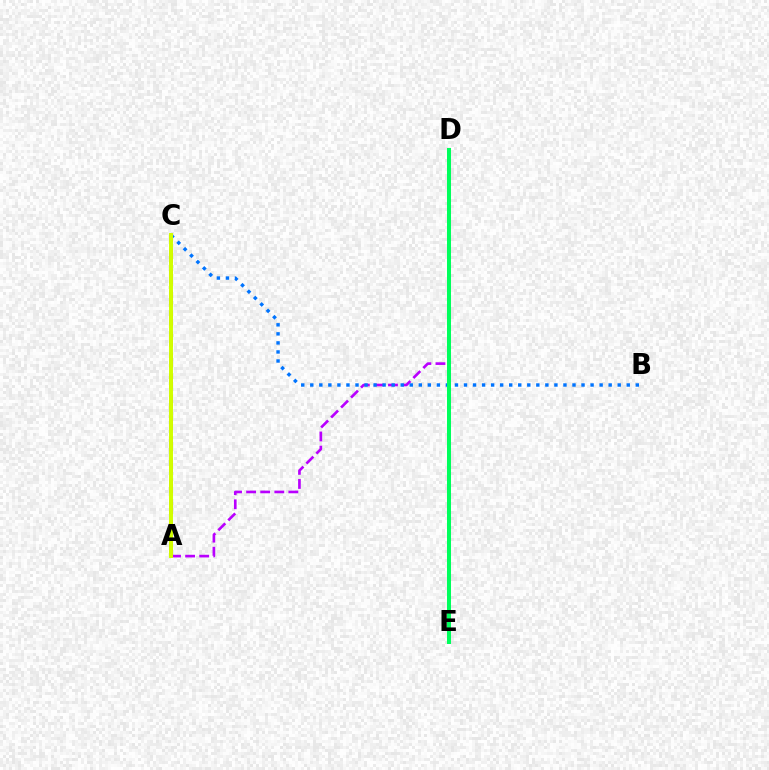{('A', 'C'): [{'color': '#ff0000', 'line_style': 'dashed', 'thickness': 2.84}, {'color': '#d1ff00', 'line_style': 'solid', 'thickness': 2.84}], ('A', 'D'): [{'color': '#b900ff', 'line_style': 'dashed', 'thickness': 1.91}], ('B', 'C'): [{'color': '#0074ff', 'line_style': 'dotted', 'thickness': 2.46}], ('D', 'E'): [{'color': '#00ff5c', 'line_style': 'solid', 'thickness': 2.89}]}